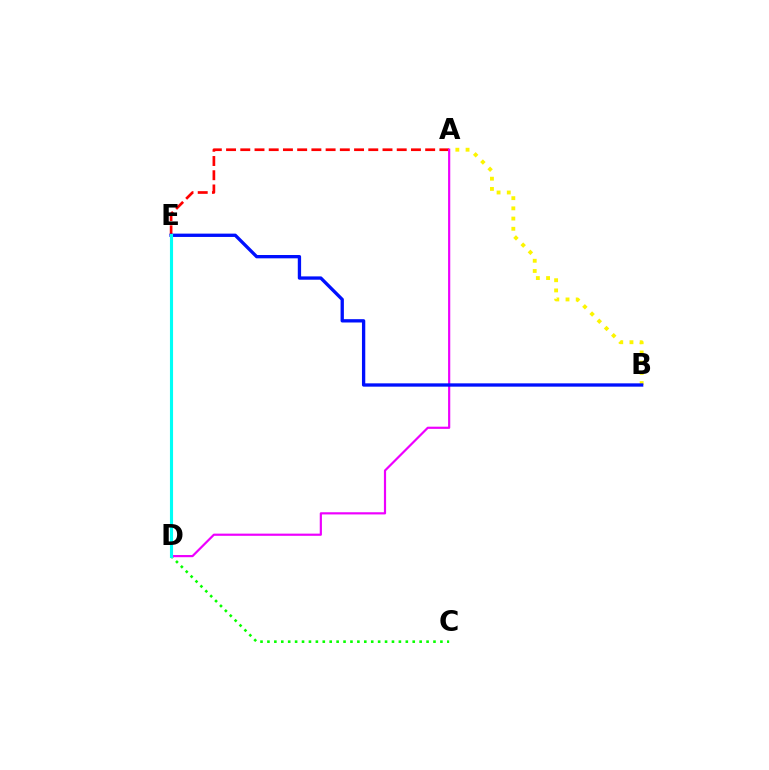{('C', 'D'): [{'color': '#08ff00', 'line_style': 'dotted', 'thickness': 1.88}], ('A', 'B'): [{'color': '#fcf500', 'line_style': 'dotted', 'thickness': 2.77}], ('A', 'E'): [{'color': '#ff0000', 'line_style': 'dashed', 'thickness': 1.93}], ('A', 'D'): [{'color': '#ee00ff', 'line_style': 'solid', 'thickness': 1.57}], ('B', 'E'): [{'color': '#0010ff', 'line_style': 'solid', 'thickness': 2.39}], ('D', 'E'): [{'color': '#00fff6', 'line_style': 'solid', 'thickness': 2.24}]}